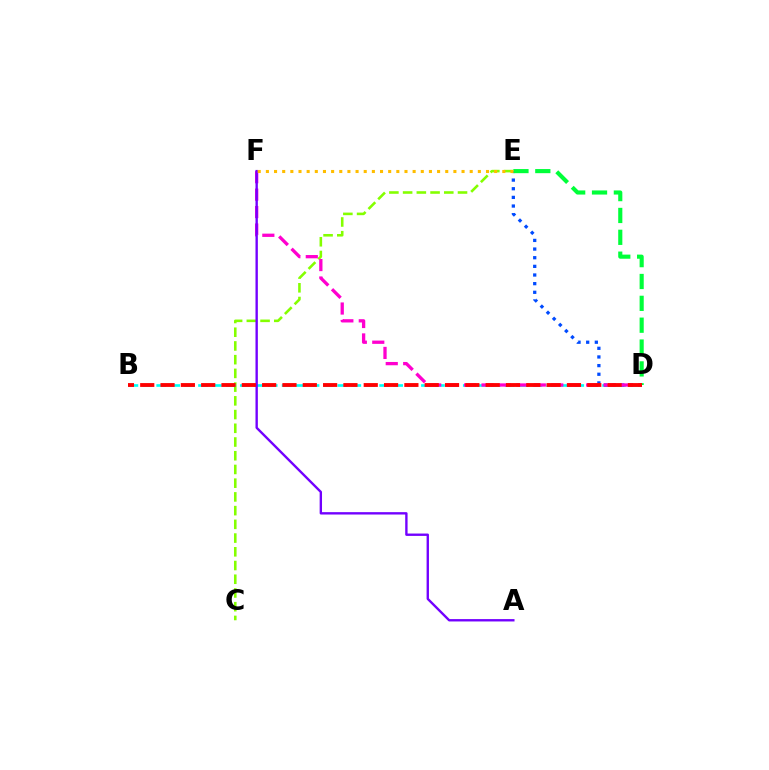{('C', 'E'): [{'color': '#84ff00', 'line_style': 'dashed', 'thickness': 1.86}], ('B', 'D'): [{'color': '#00fff6', 'line_style': 'dashed', 'thickness': 1.89}, {'color': '#ff0000', 'line_style': 'dashed', 'thickness': 2.76}], ('D', 'E'): [{'color': '#004bff', 'line_style': 'dotted', 'thickness': 2.35}, {'color': '#00ff39', 'line_style': 'dashed', 'thickness': 2.97}], ('D', 'F'): [{'color': '#ff00cf', 'line_style': 'dashed', 'thickness': 2.37}], ('A', 'F'): [{'color': '#7200ff', 'line_style': 'solid', 'thickness': 1.71}], ('E', 'F'): [{'color': '#ffbd00', 'line_style': 'dotted', 'thickness': 2.21}]}